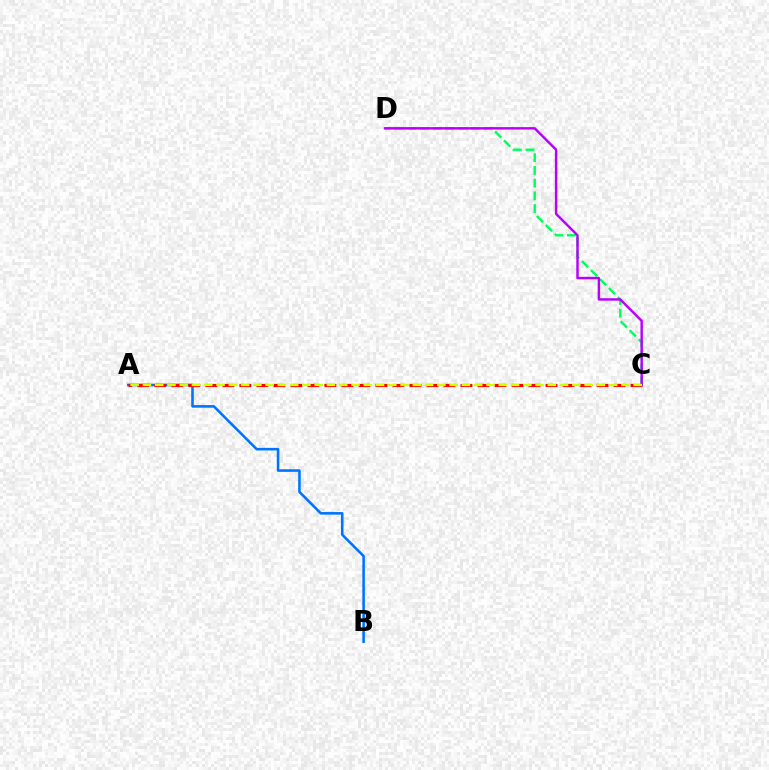{('A', 'B'): [{'color': '#0074ff', 'line_style': 'solid', 'thickness': 1.86}], ('A', 'C'): [{'color': '#ff0000', 'line_style': 'dashed', 'thickness': 2.31}, {'color': '#d1ff00', 'line_style': 'dashed', 'thickness': 1.67}], ('C', 'D'): [{'color': '#00ff5c', 'line_style': 'dashed', 'thickness': 1.73}, {'color': '#b900ff', 'line_style': 'solid', 'thickness': 1.76}]}